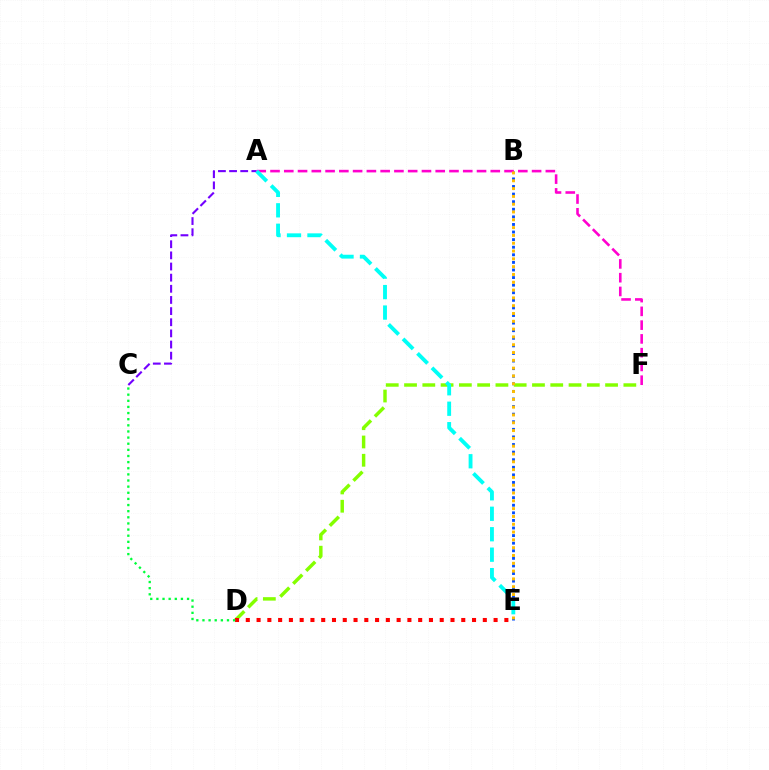{('A', 'C'): [{'color': '#7200ff', 'line_style': 'dashed', 'thickness': 1.51}], ('B', 'E'): [{'color': '#004bff', 'line_style': 'dotted', 'thickness': 2.06}, {'color': '#ffbd00', 'line_style': 'dotted', 'thickness': 2.12}], ('D', 'F'): [{'color': '#84ff00', 'line_style': 'dashed', 'thickness': 2.48}], ('A', 'F'): [{'color': '#ff00cf', 'line_style': 'dashed', 'thickness': 1.87}], ('D', 'E'): [{'color': '#ff0000', 'line_style': 'dotted', 'thickness': 2.93}], ('A', 'E'): [{'color': '#00fff6', 'line_style': 'dashed', 'thickness': 2.78}], ('C', 'D'): [{'color': '#00ff39', 'line_style': 'dotted', 'thickness': 1.67}]}